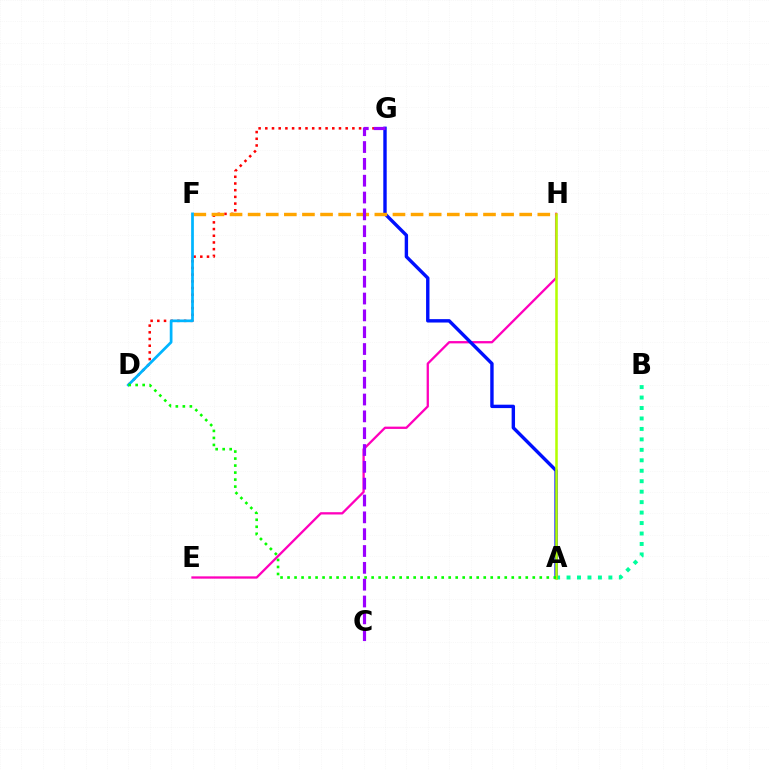{('E', 'H'): [{'color': '#ff00bd', 'line_style': 'solid', 'thickness': 1.65}], ('A', 'B'): [{'color': '#00ff9d', 'line_style': 'dotted', 'thickness': 2.84}], ('D', 'G'): [{'color': '#ff0000', 'line_style': 'dotted', 'thickness': 1.82}], ('A', 'G'): [{'color': '#0010ff', 'line_style': 'solid', 'thickness': 2.45}], ('A', 'H'): [{'color': '#b3ff00', 'line_style': 'solid', 'thickness': 1.82}], ('F', 'H'): [{'color': '#ffa500', 'line_style': 'dashed', 'thickness': 2.46}], ('D', 'F'): [{'color': '#00b5ff', 'line_style': 'solid', 'thickness': 1.97}], ('C', 'G'): [{'color': '#9b00ff', 'line_style': 'dashed', 'thickness': 2.29}], ('A', 'D'): [{'color': '#08ff00', 'line_style': 'dotted', 'thickness': 1.9}]}